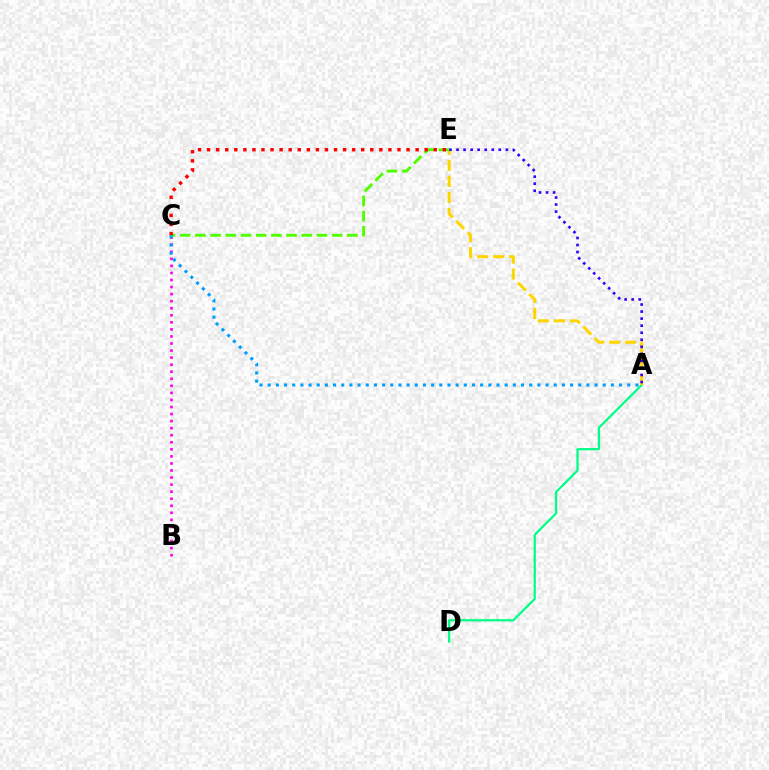{('A', 'D'): [{'color': '#00ff86', 'line_style': 'solid', 'thickness': 1.62}], ('A', 'E'): [{'color': '#ffd500', 'line_style': 'dashed', 'thickness': 2.18}, {'color': '#3700ff', 'line_style': 'dotted', 'thickness': 1.91}], ('B', 'C'): [{'color': '#ff00ed', 'line_style': 'dotted', 'thickness': 1.92}], ('C', 'E'): [{'color': '#4fff00', 'line_style': 'dashed', 'thickness': 2.06}, {'color': '#ff0000', 'line_style': 'dotted', 'thickness': 2.46}], ('A', 'C'): [{'color': '#009eff', 'line_style': 'dotted', 'thickness': 2.22}]}